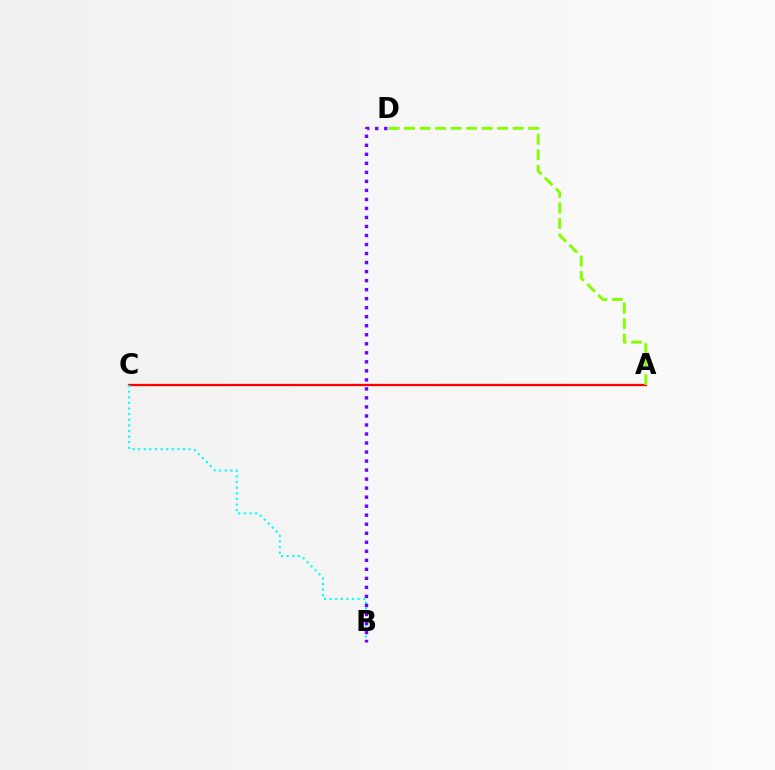{('A', 'C'): [{'color': '#ff0000', 'line_style': 'solid', 'thickness': 1.63}], ('A', 'D'): [{'color': '#84ff00', 'line_style': 'dashed', 'thickness': 2.11}], ('B', 'C'): [{'color': '#00fff6', 'line_style': 'dotted', 'thickness': 1.53}], ('B', 'D'): [{'color': '#7200ff', 'line_style': 'dotted', 'thickness': 2.45}]}